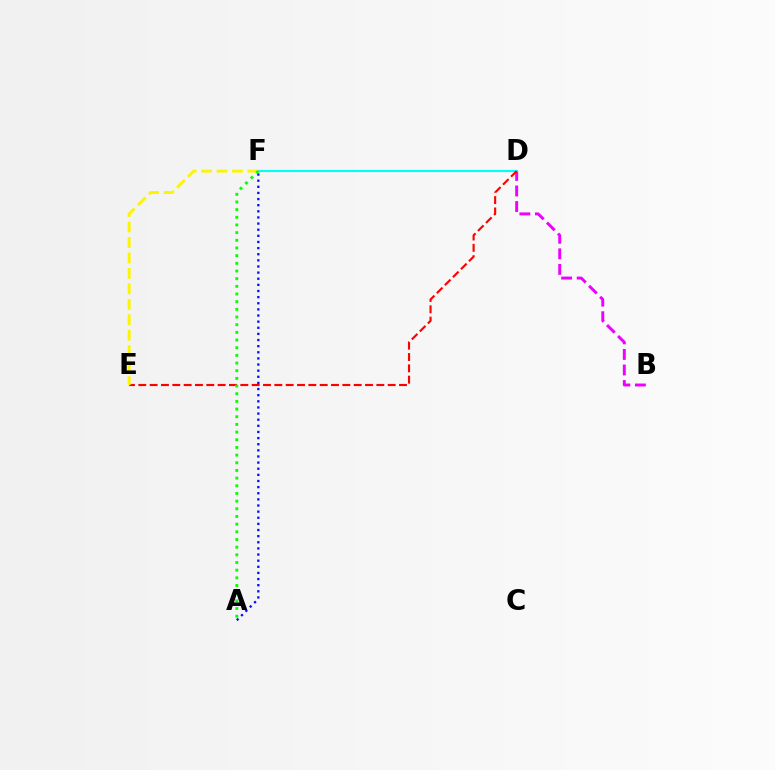{('B', 'D'): [{'color': '#ee00ff', 'line_style': 'dashed', 'thickness': 2.11}], ('D', 'F'): [{'color': '#00fff6', 'line_style': 'solid', 'thickness': 1.55}], ('D', 'E'): [{'color': '#ff0000', 'line_style': 'dashed', 'thickness': 1.54}], ('A', 'F'): [{'color': '#0010ff', 'line_style': 'dotted', 'thickness': 1.67}, {'color': '#08ff00', 'line_style': 'dotted', 'thickness': 2.08}], ('E', 'F'): [{'color': '#fcf500', 'line_style': 'dashed', 'thickness': 2.1}]}